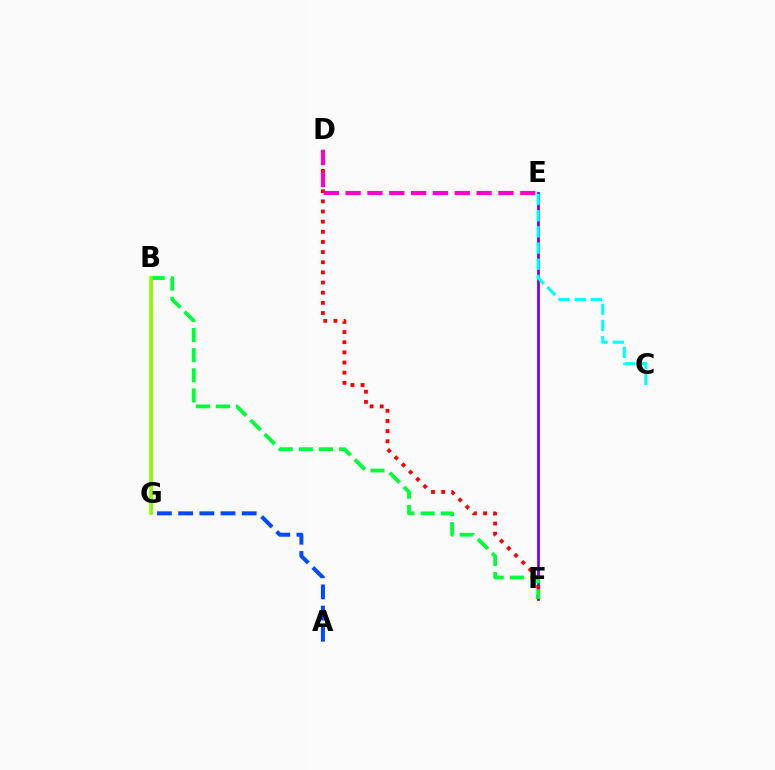{('E', 'F'): [{'color': '#7200ff', 'line_style': 'solid', 'thickness': 1.99}], ('D', 'F'): [{'color': '#ff0000', 'line_style': 'dotted', 'thickness': 2.76}], ('C', 'E'): [{'color': '#00fff6', 'line_style': 'dashed', 'thickness': 2.2}], ('B', 'F'): [{'color': '#00ff39', 'line_style': 'dashed', 'thickness': 2.73}], ('B', 'G'): [{'color': '#ffbd00', 'line_style': 'solid', 'thickness': 1.83}, {'color': '#84ff00', 'line_style': 'solid', 'thickness': 2.55}], ('A', 'G'): [{'color': '#004bff', 'line_style': 'dashed', 'thickness': 2.88}], ('D', 'E'): [{'color': '#ff00cf', 'line_style': 'dashed', 'thickness': 2.97}]}